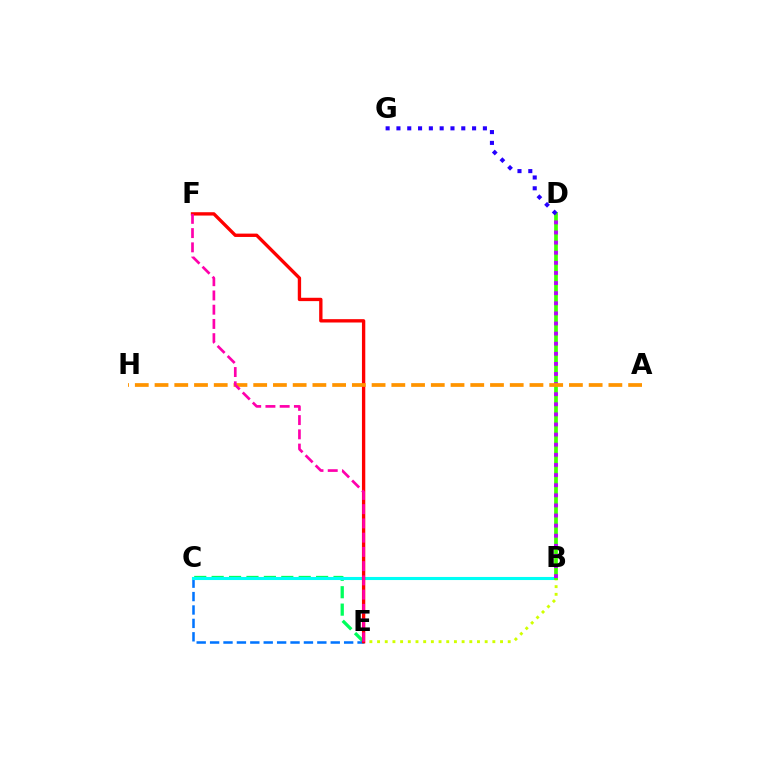{('C', 'E'): [{'color': '#00ff5c', 'line_style': 'dashed', 'thickness': 2.37}, {'color': '#0074ff', 'line_style': 'dashed', 'thickness': 1.82}], ('B', 'C'): [{'color': '#00fff6', 'line_style': 'solid', 'thickness': 2.22}], ('B', 'E'): [{'color': '#d1ff00', 'line_style': 'dotted', 'thickness': 2.09}], ('E', 'F'): [{'color': '#ff0000', 'line_style': 'solid', 'thickness': 2.41}, {'color': '#ff00ac', 'line_style': 'dashed', 'thickness': 1.93}], ('B', 'D'): [{'color': '#3dff00', 'line_style': 'solid', 'thickness': 2.67}, {'color': '#b900ff', 'line_style': 'dotted', 'thickness': 2.75}], ('D', 'G'): [{'color': '#2500ff', 'line_style': 'dotted', 'thickness': 2.94}], ('A', 'H'): [{'color': '#ff9400', 'line_style': 'dashed', 'thickness': 2.68}]}